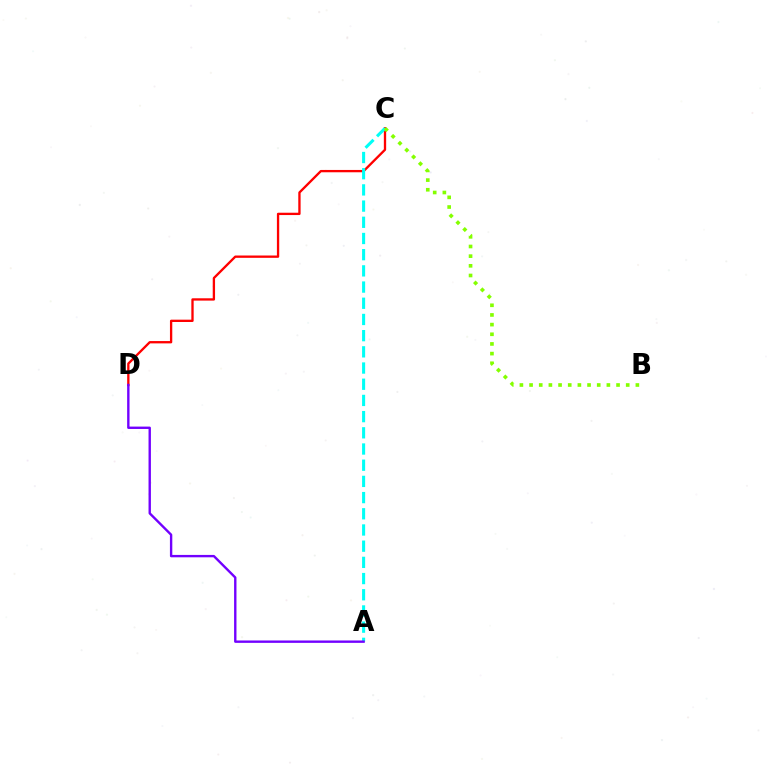{('C', 'D'): [{'color': '#ff0000', 'line_style': 'solid', 'thickness': 1.67}], ('A', 'C'): [{'color': '#00fff6', 'line_style': 'dashed', 'thickness': 2.2}], ('A', 'D'): [{'color': '#7200ff', 'line_style': 'solid', 'thickness': 1.72}], ('B', 'C'): [{'color': '#84ff00', 'line_style': 'dotted', 'thickness': 2.63}]}